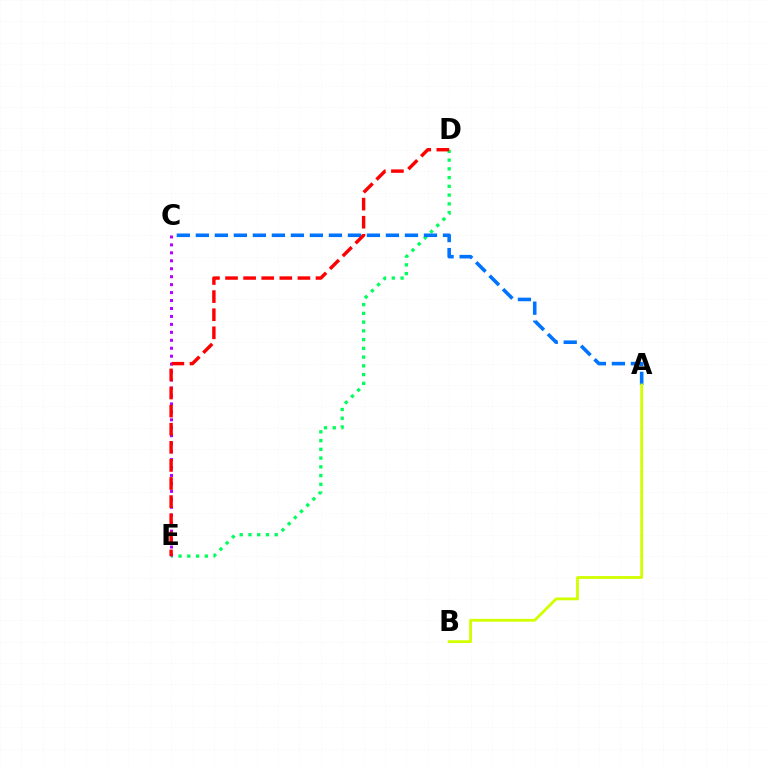{('D', 'E'): [{'color': '#00ff5c', 'line_style': 'dotted', 'thickness': 2.38}, {'color': '#ff0000', 'line_style': 'dashed', 'thickness': 2.46}], ('A', 'C'): [{'color': '#0074ff', 'line_style': 'dashed', 'thickness': 2.58}], ('A', 'B'): [{'color': '#d1ff00', 'line_style': 'solid', 'thickness': 2.03}], ('C', 'E'): [{'color': '#b900ff', 'line_style': 'dotted', 'thickness': 2.16}]}